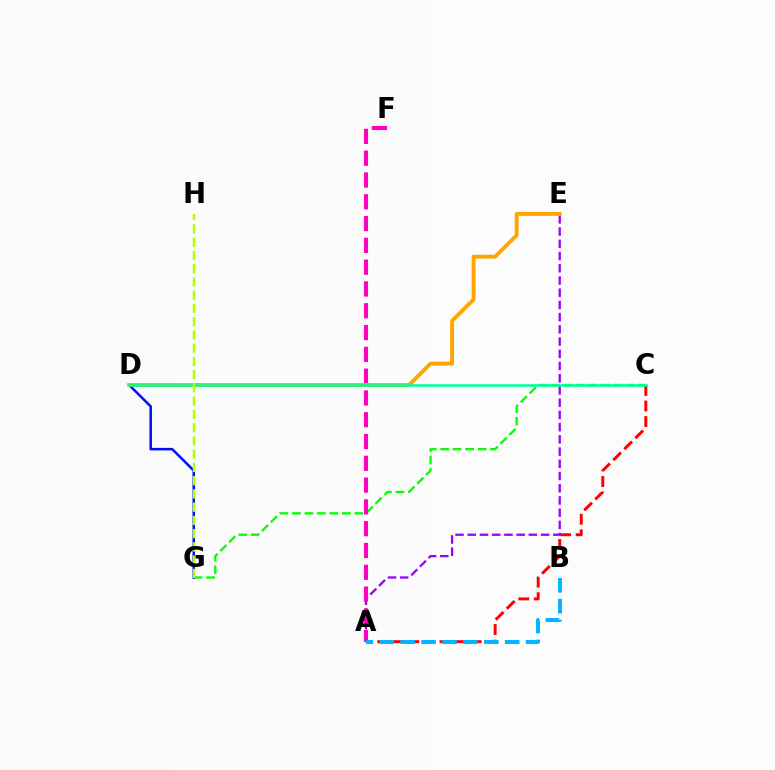{('A', 'C'): [{'color': '#ff0000', 'line_style': 'dashed', 'thickness': 2.11}], ('C', 'G'): [{'color': '#08ff00', 'line_style': 'dashed', 'thickness': 1.7}], ('D', 'G'): [{'color': '#0010ff', 'line_style': 'solid', 'thickness': 1.81}], ('A', 'E'): [{'color': '#9b00ff', 'line_style': 'dashed', 'thickness': 1.66}], ('A', 'F'): [{'color': '#ff00bd', 'line_style': 'dashed', 'thickness': 2.96}], ('A', 'B'): [{'color': '#00b5ff', 'line_style': 'dashed', 'thickness': 2.84}], ('D', 'E'): [{'color': '#ffa500', 'line_style': 'solid', 'thickness': 2.79}], ('C', 'D'): [{'color': '#00ff9d', 'line_style': 'solid', 'thickness': 1.87}], ('G', 'H'): [{'color': '#b3ff00', 'line_style': 'dashed', 'thickness': 1.8}]}